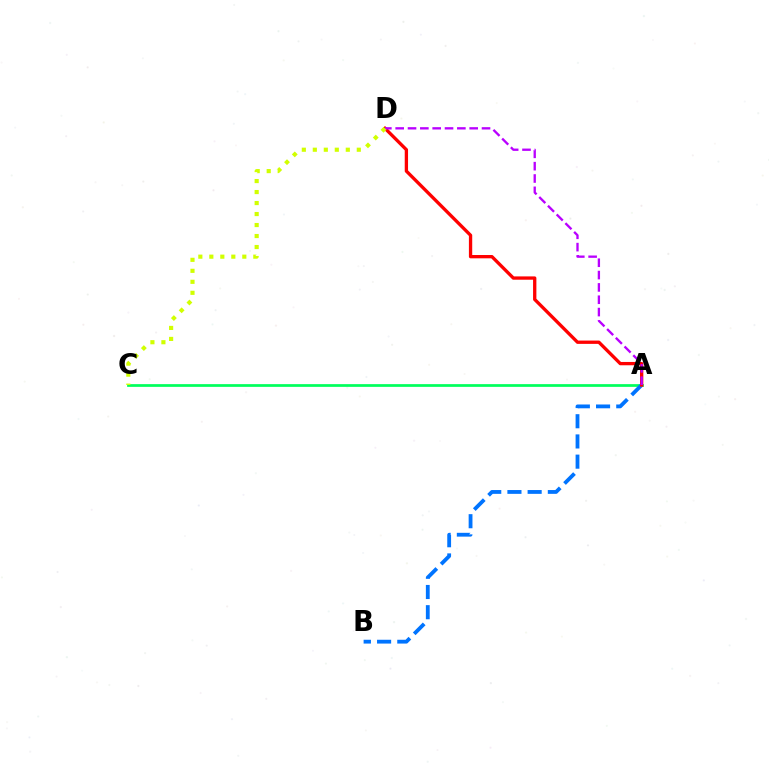{('A', 'C'): [{'color': '#00ff5c', 'line_style': 'solid', 'thickness': 1.96}], ('A', 'B'): [{'color': '#0074ff', 'line_style': 'dashed', 'thickness': 2.75}], ('A', 'D'): [{'color': '#ff0000', 'line_style': 'solid', 'thickness': 2.39}, {'color': '#b900ff', 'line_style': 'dashed', 'thickness': 1.68}], ('C', 'D'): [{'color': '#d1ff00', 'line_style': 'dotted', 'thickness': 2.99}]}